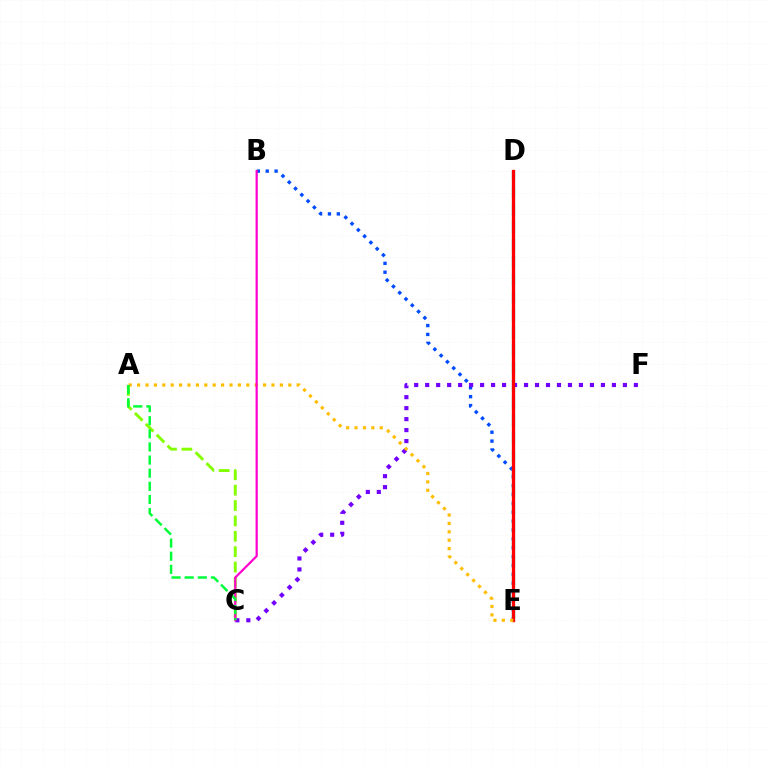{('B', 'E'): [{'color': '#004bff', 'line_style': 'dotted', 'thickness': 2.41}], ('D', 'E'): [{'color': '#00fff6', 'line_style': 'dashed', 'thickness': 2.39}, {'color': '#ff0000', 'line_style': 'solid', 'thickness': 2.37}], ('C', 'F'): [{'color': '#7200ff', 'line_style': 'dotted', 'thickness': 2.98}], ('A', 'E'): [{'color': '#ffbd00', 'line_style': 'dotted', 'thickness': 2.28}], ('A', 'C'): [{'color': '#84ff00', 'line_style': 'dashed', 'thickness': 2.09}, {'color': '#00ff39', 'line_style': 'dashed', 'thickness': 1.78}], ('B', 'C'): [{'color': '#ff00cf', 'line_style': 'solid', 'thickness': 1.6}]}